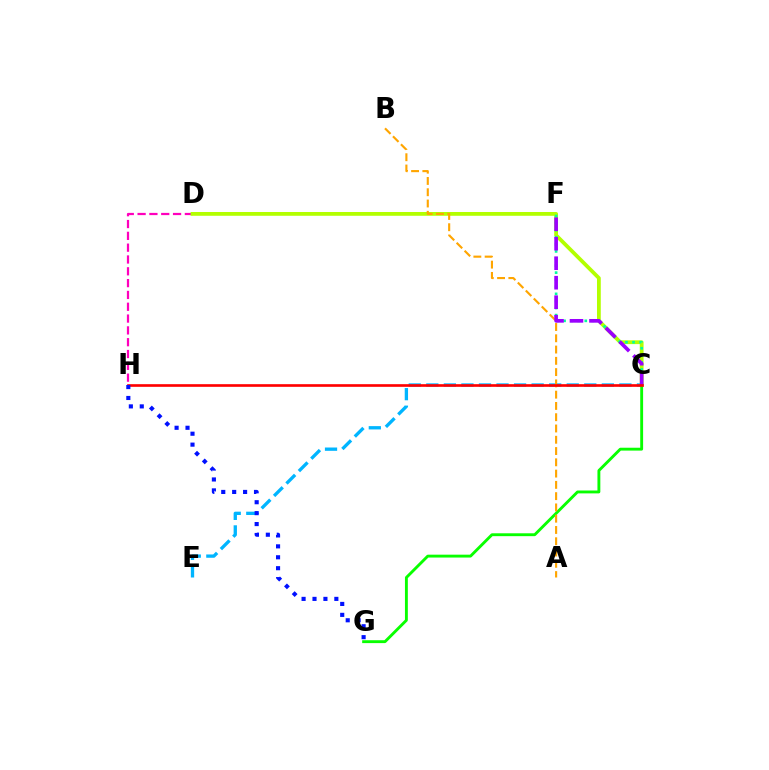{('D', 'H'): [{'color': '#ff00bd', 'line_style': 'dashed', 'thickness': 1.61}], ('C', 'E'): [{'color': '#00b5ff', 'line_style': 'dashed', 'thickness': 2.38}], ('C', 'D'): [{'color': '#b3ff00', 'line_style': 'solid', 'thickness': 2.73}], ('C', 'G'): [{'color': '#08ff00', 'line_style': 'solid', 'thickness': 2.07}], ('A', 'B'): [{'color': '#ffa500', 'line_style': 'dashed', 'thickness': 1.53}], ('C', 'F'): [{'color': '#00ff9d', 'line_style': 'dotted', 'thickness': 1.92}, {'color': '#9b00ff', 'line_style': 'dashed', 'thickness': 2.65}], ('C', 'H'): [{'color': '#ff0000', 'line_style': 'solid', 'thickness': 1.91}], ('G', 'H'): [{'color': '#0010ff', 'line_style': 'dotted', 'thickness': 2.97}]}